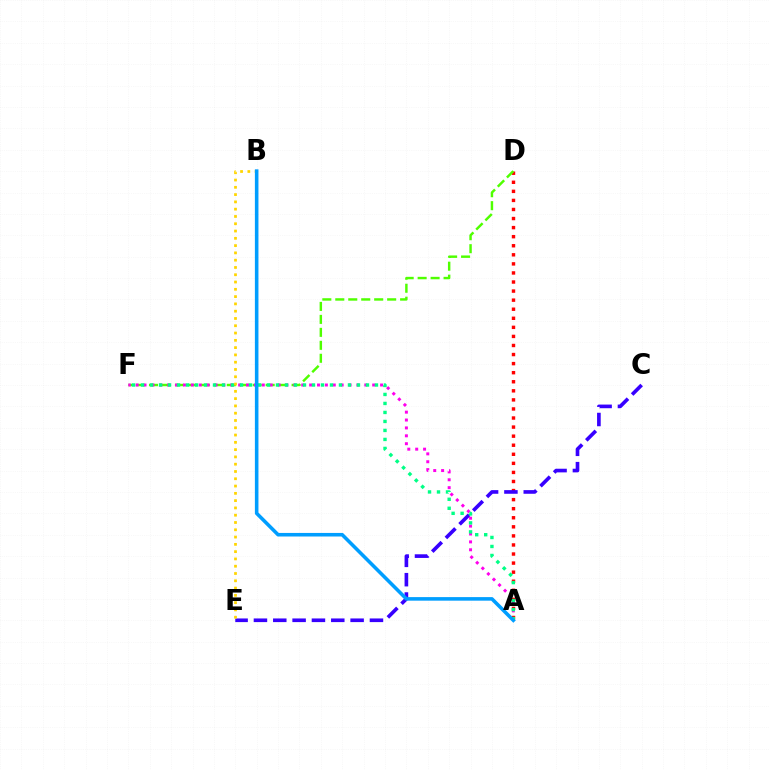{('A', 'D'): [{'color': '#ff0000', 'line_style': 'dotted', 'thickness': 2.46}], ('C', 'E'): [{'color': '#3700ff', 'line_style': 'dashed', 'thickness': 2.63}], ('D', 'F'): [{'color': '#4fff00', 'line_style': 'dashed', 'thickness': 1.76}], ('A', 'F'): [{'color': '#ff00ed', 'line_style': 'dotted', 'thickness': 2.14}, {'color': '#00ff86', 'line_style': 'dotted', 'thickness': 2.44}], ('B', 'E'): [{'color': '#ffd500', 'line_style': 'dotted', 'thickness': 1.98}], ('A', 'B'): [{'color': '#009eff', 'line_style': 'solid', 'thickness': 2.57}]}